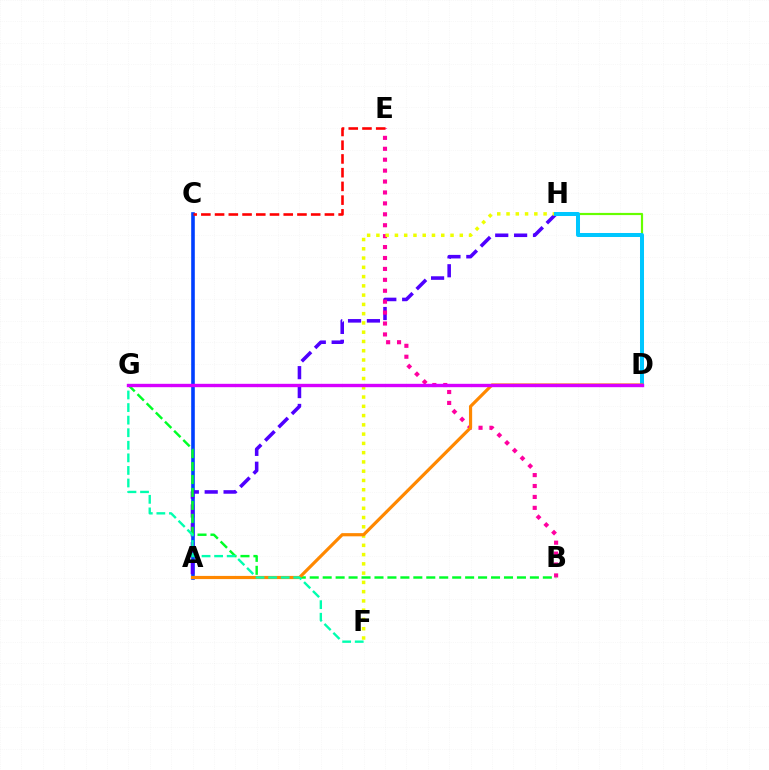{('A', 'C'): [{'color': '#003fff', 'line_style': 'solid', 'thickness': 2.6}], ('A', 'H'): [{'color': '#4f00ff', 'line_style': 'dashed', 'thickness': 2.56}], ('B', 'E'): [{'color': '#ff00a0', 'line_style': 'dotted', 'thickness': 2.97}], ('D', 'H'): [{'color': '#66ff00', 'line_style': 'solid', 'thickness': 1.58}, {'color': '#00c7ff', 'line_style': 'solid', 'thickness': 2.89}], ('F', 'H'): [{'color': '#eeff00', 'line_style': 'dotted', 'thickness': 2.52}], ('C', 'E'): [{'color': '#ff0000', 'line_style': 'dashed', 'thickness': 1.87}], ('B', 'G'): [{'color': '#00ff27', 'line_style': 'dashed', 'thickness': 1.76}], ('A', 'D'): [{'color': '#ff8800', 'line_style': 'solid', 'thickness': 2.29}], ('F', 'G'): [{'color': '#00ffaf', 'line_style': 'dashed', 'thickness': 1.71}], ('D', 'G'): [{'color': '#d600ff', 'line_style': 'solid', 'thickness': 2.43}]}